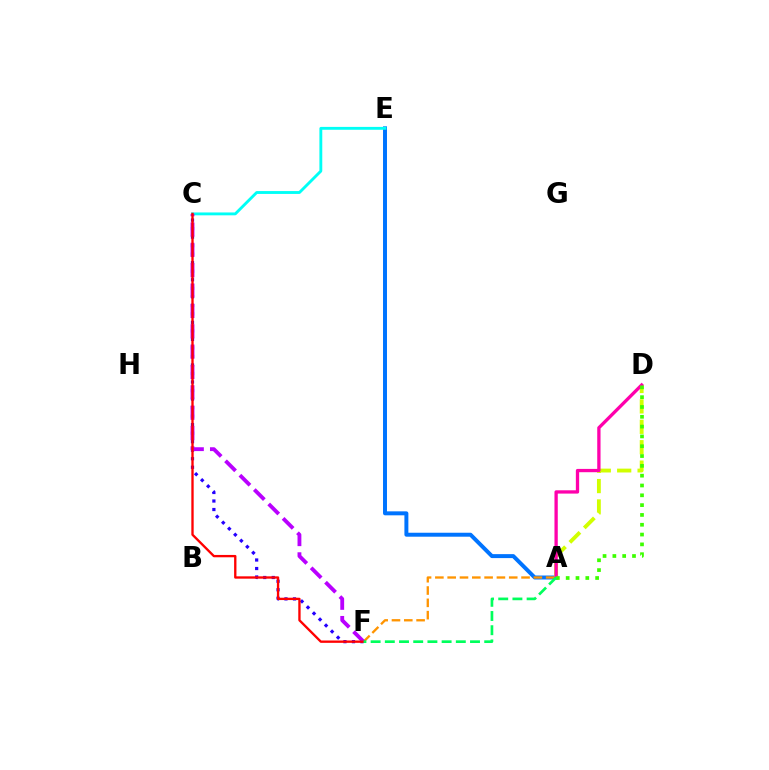{('A', 'E'): [{'color': '#0074ff', 'line_style': 'solid', 'thickness': 2.85}], ('A', 'F'): [{'color': '#ff9400', 'line_style': 'dashed', 'thickness': 1.67}, {'color': '#00ff5c', 'line_style': 'dashed', 'thickness': 1.93}], ('C', 'F'): [{'color': '#2500ff', 'line_style': 'dotted', 'thickness': 2.32}, {'color': '#b900ff', 'line_style': 'dashed', 'thickness': 2.76}, {'color': '#ff0000', 'line_style': 'solid', 'thickness': 1.68}], ('A', 'D'): [{'color': '#d1ff00', 'line_style': 'dashed', 'thickness': 2.77}, {'color': '#ff00ac', 'line_style': 'solid', 'thickness': 2.38}, {'color': '#3dff00', 'line_style': 'dotted', 'thickness': 2.67}], ('C', 'E'): [{'color': '#00fff6', 'line_style': 'solid', 'thickness': 2.07}]}